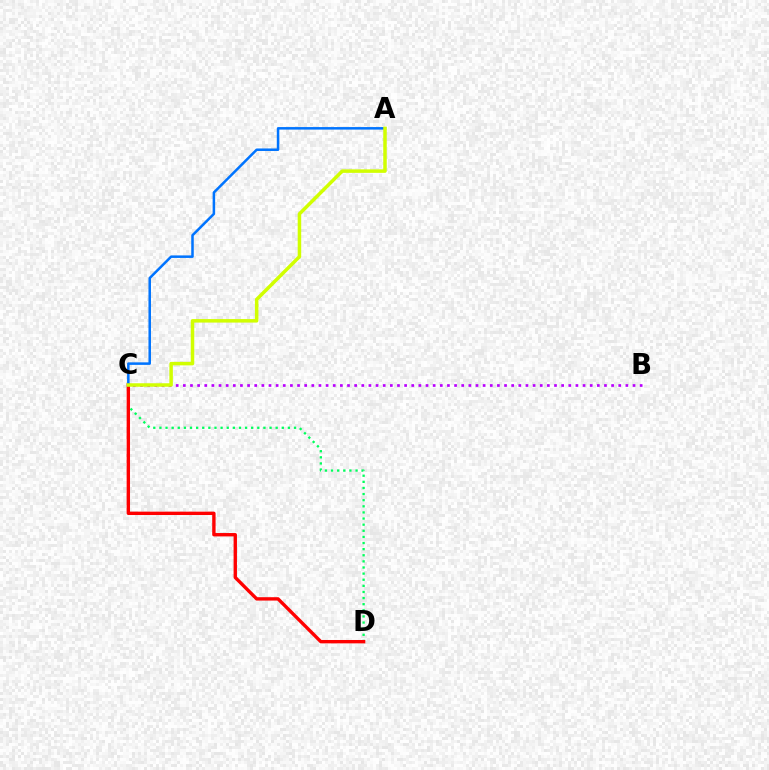{('C', 'D'): [{'color': '#00ff5c', 'line_style': 'dotted', 'thickness': 1.66}, {'color': '#ff0000', 'line_style': 'solid', 'thickness': 2.43}], ('B', 'C'): [{'color': '#b900ff', 'line_style': 'dotted', 'thickness': 1.94}], ('A', 'C'): [{'color': '#0074ff', 'line_style': 'solid', 'thickness': 1.81}, {'color': '#d1ff00', 'line_style': 'solid', 'thickness': 2.52}]}